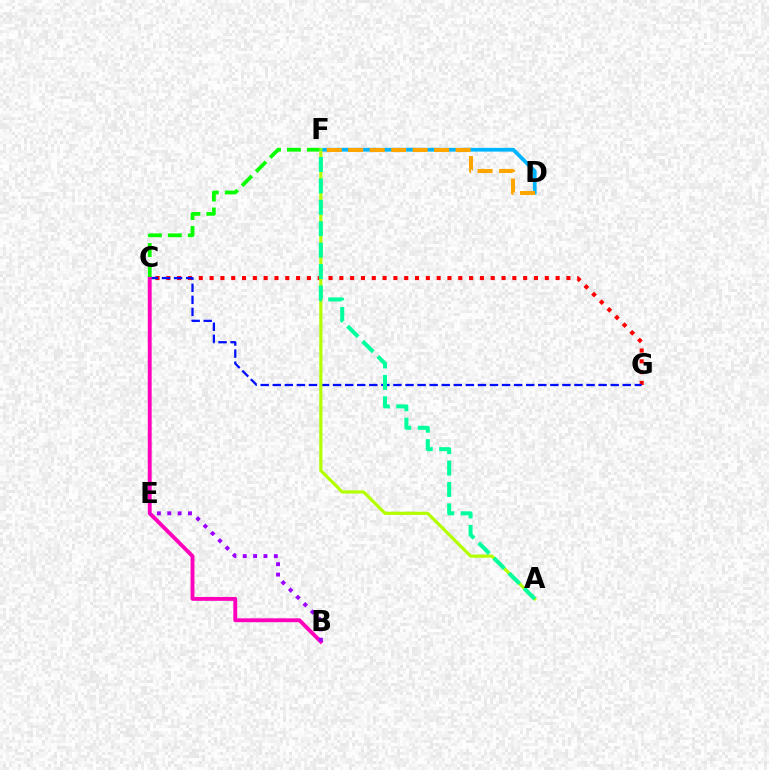{('D', 'F'): [{'color': '#00b5ff', 'line_style': 'solid', 'thickness': 2.71}, {'color': '#ffa500', 'line_style': 'dashed', 'thickness': 2.92}], ('C', 'G'): [{'color': '#ff0000', 'line_style': 'dotted', 'thickness': 2.94}, {'color': '#0010ff', 'line_style': 'dashed', 'thickness': 1.64}], ('B', 'C'): [{'color': '#ff00bd', 'line_style': 'solid', 'thickness': 2.79}], ('C', 'F'): [{'color': '#08ff00', 'line_style': 'dashed', 'thickness': 2.71}], ('A', 'F'): [{'color': '#b3ff00', 'line_style': 'solid', 'thickness': 2.29}, {'color': '#00ff9d', 'line_style': 'dashed', 'thickness': 2.91}], ('B', 'E'): [{'color': '#9b00ff', 'line_style': 'dotted', 'thickness': 2.81}]}